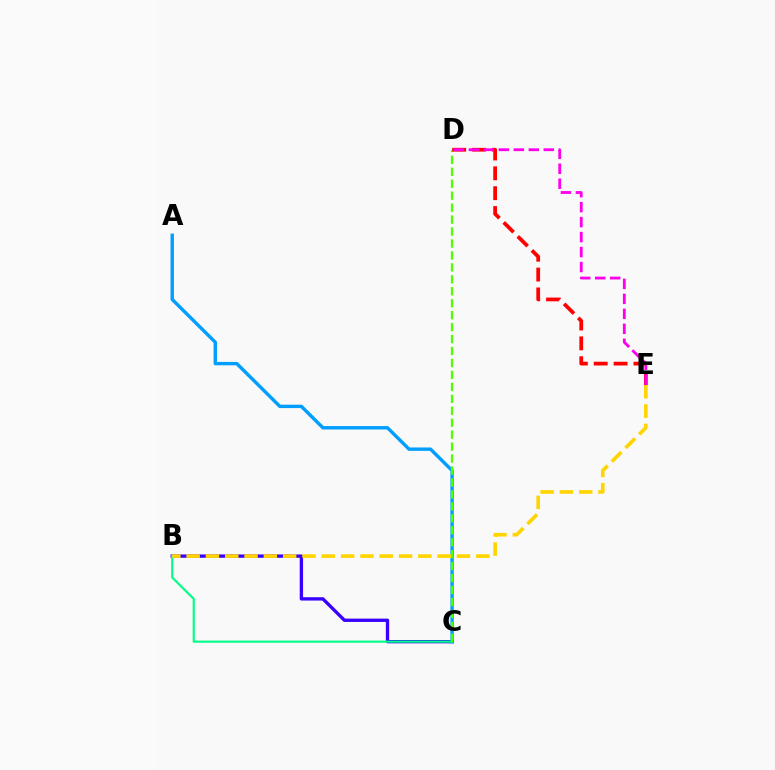{('B', 'C'): [{'color': '#3700ff', 'line_style': 'solid', 'thickness': 2.39}, {'color': '#00ff86', 'line_style': 'solid', 'thickness': 1.55}], ('A', 'C'): [{'color': '#009eff', 'line_style': 'solid', 'thickness': 2.44}], ('C', 'D'): [{'color': '#4fff00', 'line_style': 'dashed', 'thickness': 1.62}], ('B', 'E'): [{'color': '#ffd500', 'line_style': 'dashed', 'thickness': 2.62}], ('D', 'E'): [{'color': '#ff0000', 'line_style': 'dashed', 'thickness': 2.7}, {'color': '#ff00ed', 'line_style': 'dashed', 'thickness': 2.03}]}